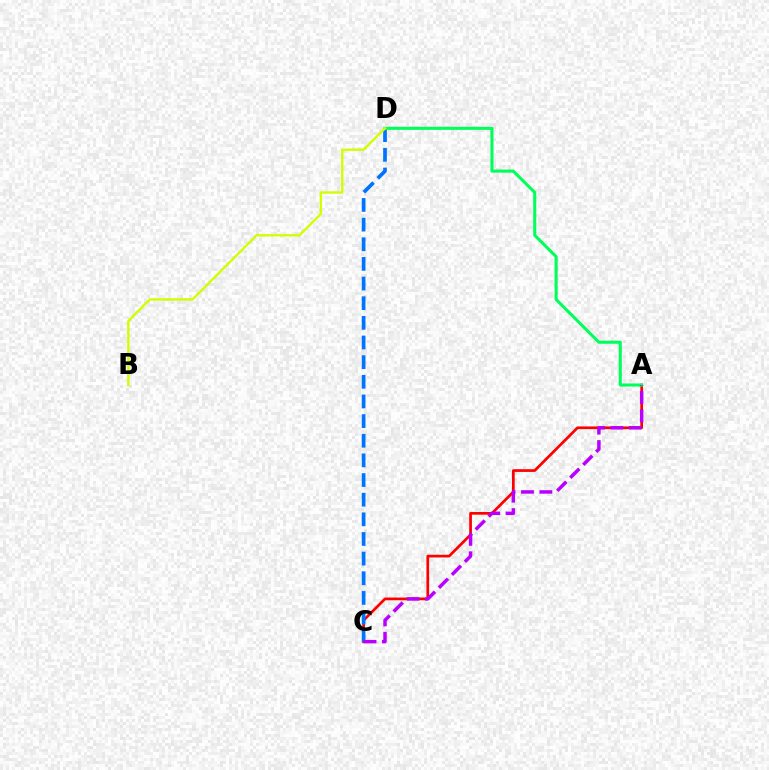{('A', 'C'): [{'color': '#ff0000', 'line_style': 'solid', 'thickness': 1.95}, {'color': '#b900ff', 'line_style': 'dashed', 'thickness': 2.49}], ('C', 'D'): [{'color': '#0074ff', 'line_style': 'dashed', 'thickness': 2.67}], ('A', 'D'): [{'color': '#00ff5c', 'line_style': 'solid', 'thickness': 2.21}], ('B', 'D'): [{'color': '#d1ff00', 'line_style': 'solid', 'thickness': 1.7}]}